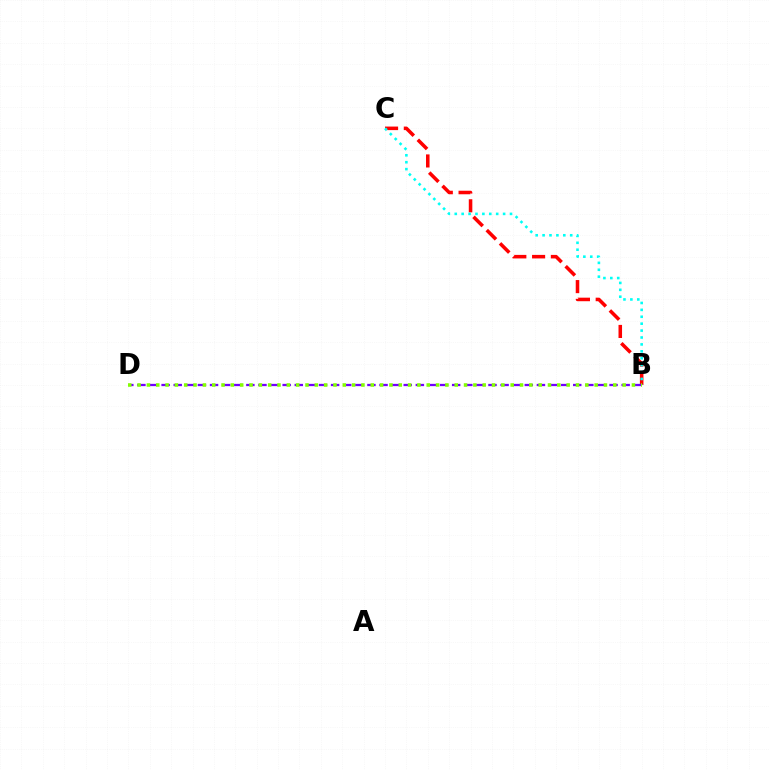{('B', 'C'): [{'color': '#ff0000', 'line_style': 'dashed', 'thickness': 2.55}, {'color': '#00fff6', 'line_style': 'dotted', 'thickness': 1.88}], ('B', 'D'): [{'color': '#7200ff', 'line_style': 'dashed', 'thickness': 1.64}, {'color': '#84ff00', 'line_style': 'dotted', 'thickness': 2.53}]}